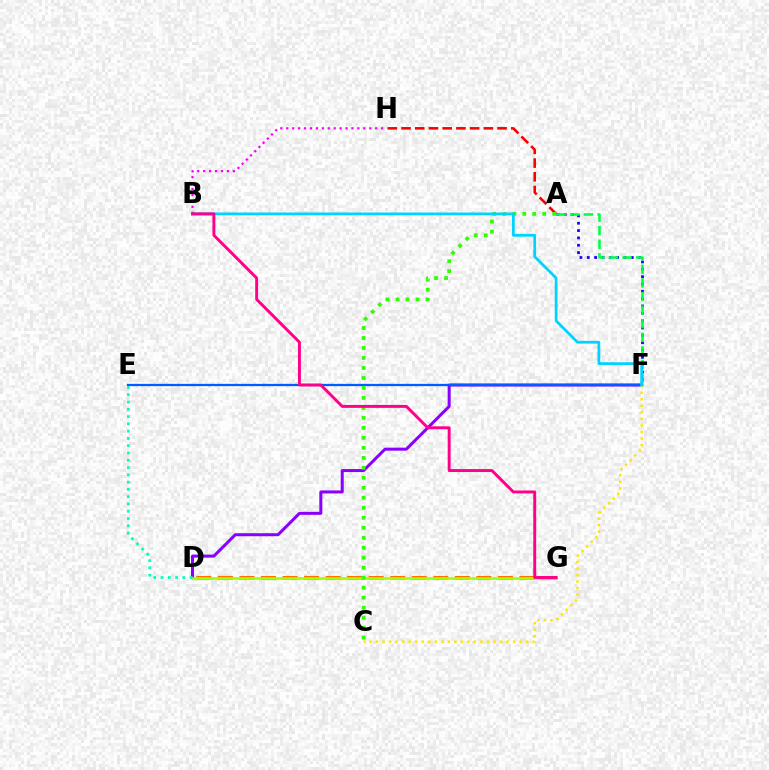{('B', 'H'): [{'color': '#fa00f9', 'line_style': 'dotted', 'thickness': 1.61}], ('D', 'F'): [{'color': '#8a00ff', 'line_style': 'solid', 'thickness': 2.17}], ('E', 'F'): [{'color': '#005dff', 'line_style': 'solid', 'thickness': 1.64}], ('A', 'F'): [{'color': '#1900ff', 'line_style': 'dotted', 'thickness': 1.99}, {'color': '#00ff45', 'line_style': 'dashed', 'thickness': 1.85}], ('C', 'F'): [{'color': '#ffe600', 'line_style': 'dotted', 'thickness': 1.77}], ('A', 'H'): [{'color': '#ff0000', 'line_style': 'dashed', 'thickness': 1.86}], ('D', 'G'): [{'color': '#ff7000', 'line_style': 'dashed', 'thickness': 2.93}, {'color': '#a2ff00', 'line_style': 'solid', 'thickness': 1.93}], ('D', 'E'): [{'color': '#00ffbb', 'line_style': 'dotted', 'thickness': 1.98}], ('A', 'C'): [{'color': '#31ff00', 'line_style': 'dotted', 'thickness': 2.71}], ('B', 'F'): [{'color': '#00d3ff', 'line_style': 'solid', 'thickness': 1.99}], ('B', 'G'): [{'color': '#ff0088', 'line_style': 'solid', 'thickness': 2.12}]}